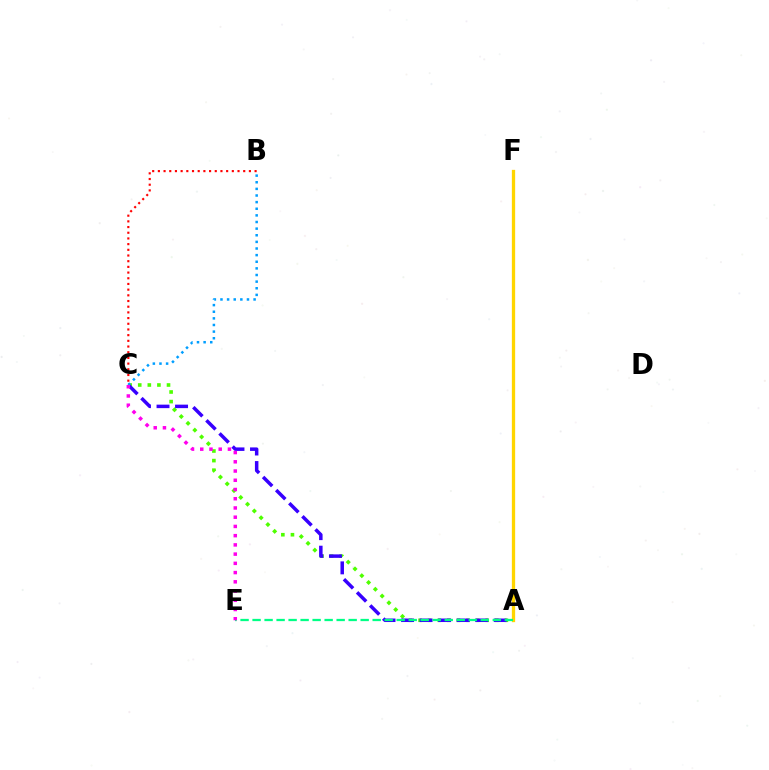{('A', 'C'): [{'color': '#4fff00', 'line_style': 'dotted', 'thickness': 2.61}, {'color': '#3700ff', 'line_style': 'dashed', 'thickness': 2.52}], ('A', 'F'): [{'color': '#ffd500', 'line_style': 'solid', 'thickness': 2.37}], ('B', 'C'): [{'color': '#ff0000', 'line_style': 'dotted', 'thickness': 1.55}, {'color': '#009eff', 'line_style': 'dotted', 'thickness': 1.8}], ('A', 'E'): [{'color': '#00ff86', 'line_style': 'dashed', 'thickness': 1.63}], ('C', 'E'): [{'color': '#ff00ed', 'line_style': 'dotted', 'thickness': 2.51}]}